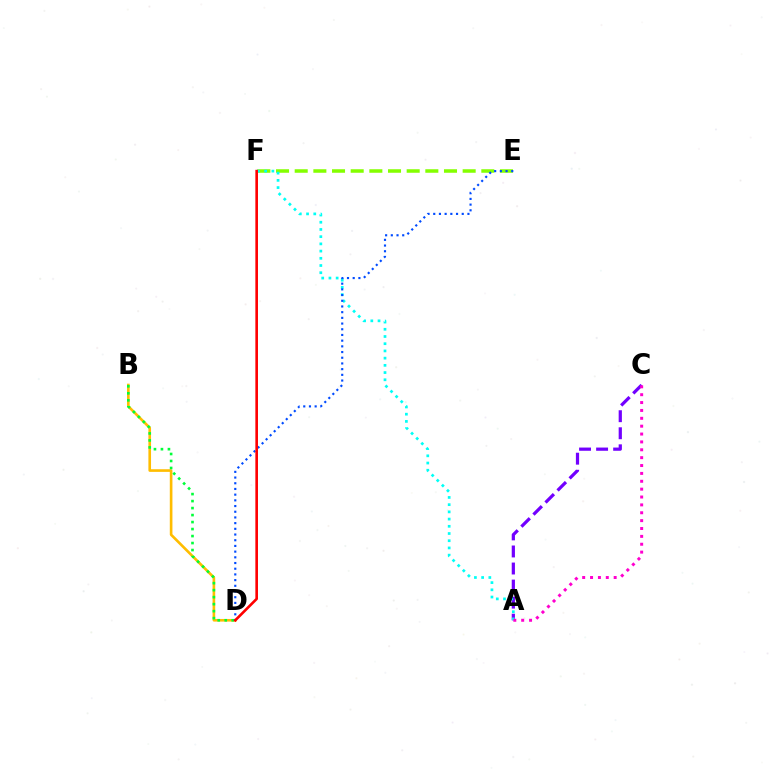{('E', 'F'): [{'color': '#84ff00', 'line_style': 'dashed', 'thickness': 2.54}], ('B', 'D'): [{'color': '#ffbd00', 'line_style': 'solid', 'thickness': 1.9}, {'color': '#00ff39', 'line_style': 'dotted', 'thickness': 1.9}], ('A', 'C'): [{'color': '#7200ff', 'line_style': 'dashed', 'thickness': 2.32}, {'color': '#ff00cf', 'line_style': 'dotted', 'thickness': 2.14}], ('A', 'F'): [{'color': '#00fff6', 'line_style': 'dotted', 'thickness': 1.96}], ('D', 'E'): [{'color': '#004bff', 'line_style': 'dotted', 'thickness': 1.55}], ('D', 'F'): [{'color': '#ff0000', 'line_style': 'solid', 'thickness': 1.89}]}